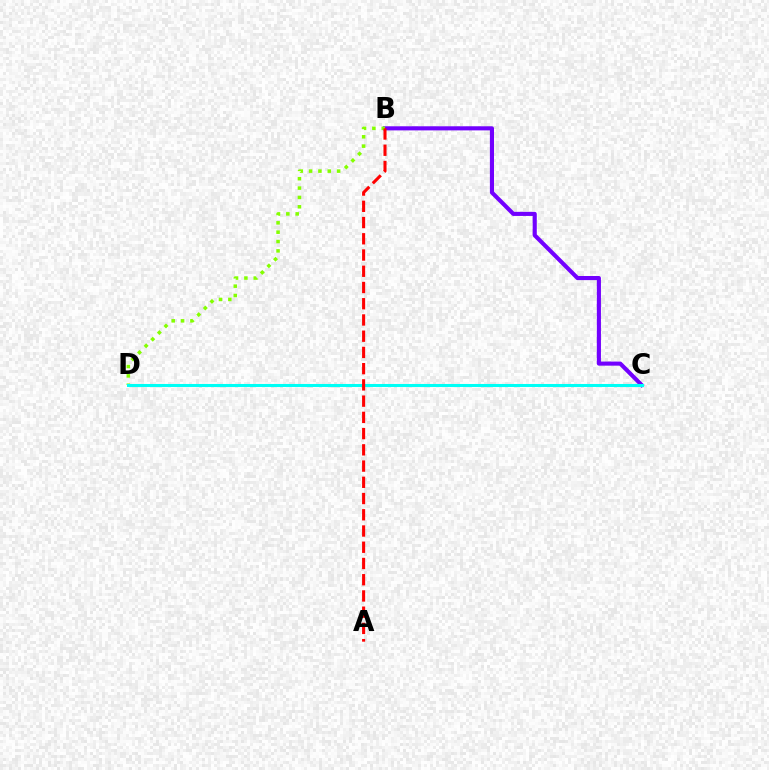{('B', 'C'): [{'color': '#7200ff', 'line_style': 'solid', 'thickness': 2.96}], ('B', 'D'): [{'color': '#84ff00', 'line_style': 'dotted', 'thickness': 2.54}], ('C', 'D'): [{'color': '#00fff6', 'line_style': 'solid', 'thickness': 2.2}], ('A', 'B'): [{'color': '#ff0000', 'line_style': 'dashed', 'thickness': 2.21}]}